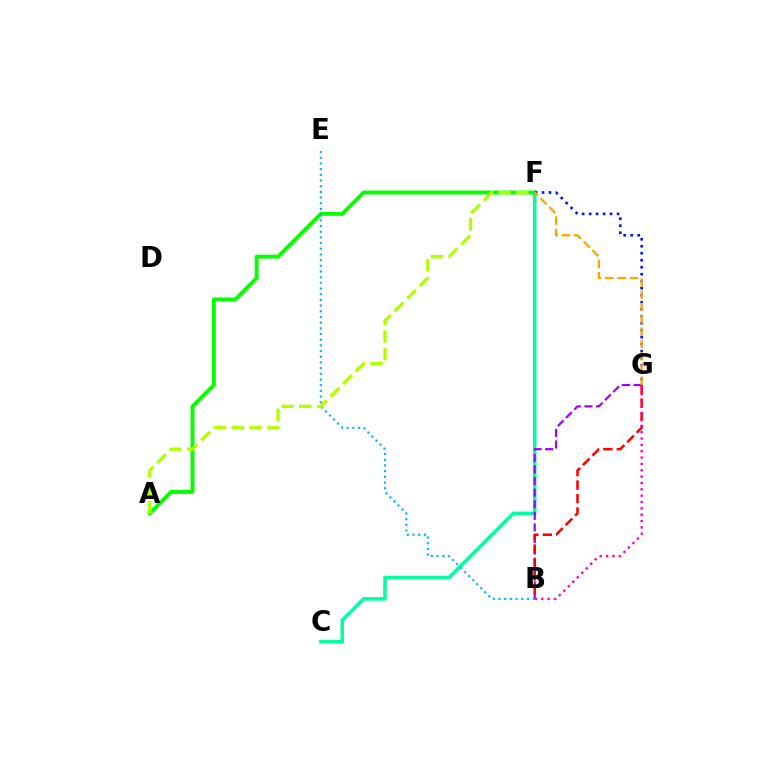{('C', 'F'): [{'color': '#00ff9d', 'line_style': 'solid', 'thickness': 2.54}], ('B', 'G'): [{'color': '#9b00ff', 'line_style': 'dashed', 'thickness': 1.57}, {'color': '#ff0000', 'line_style': 'dashed', 'thickness': 1.83}, {'color': '#ff00bd', 'line_style': 'dotted', 'thickness': 1.72}], ('A', 'F'): [{'color': '#08ff00', 'line_style': 'solid', 'thickness': 2.8}, {'color': '#b3ff00', 'line_style': 'dashed', 'thickness': 2.42}], ('B', 'E'): [{'color': '#00b5ff', 'line_style': 'dotted', 'thickness': 1.54}], ('F', 'G'): [{'color': '#0010ff', 'line_style': 'dotted', 'thickness': 1.9}, {'color': '#ffa500', 'line_style': 'dashed', 'thickness': 1.67}]}